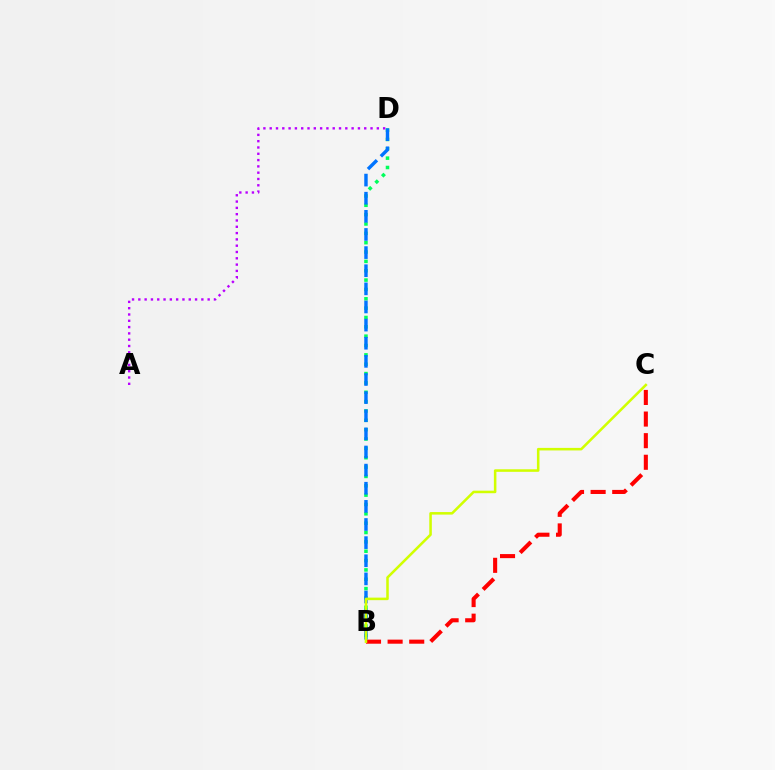{('A', 'D'): [{'color': '#b900ff', 'line_style': 'dotted', 'thickness': 1.71}], ('B', 'D'): [{'color': '#00ff5c', 'line_style': 'dotted', 'thickness': 2.54}, {'color': '#0074ff', 'line_style': 'dashed', 'thickness': 2.46}], ('B', 'C'): [{'color': '#ff0000', 'line_style': 'dashed', 'thickness': 2.93}, {'color': '#d1ff00', 'line_style': 'solid', 'thickness': 1.83}]}